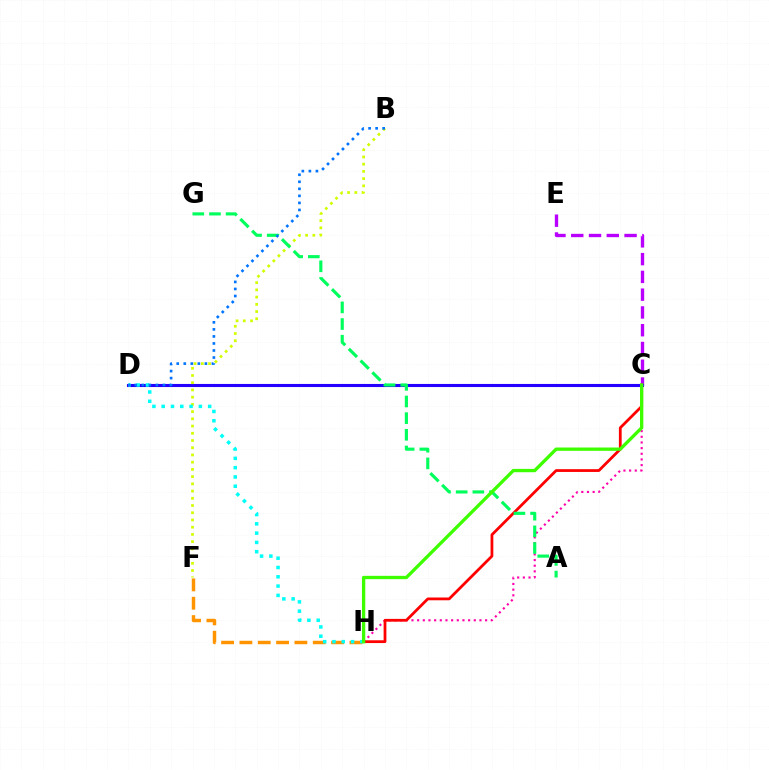{('C', 'E'): [{'color': '#b900ff', 'line_style': 'dashed', 'thickness': 2.41}], ('C', 'H'): [{'color': '#ff00ac', 'line_style': 'dotted', 'thickness': 1.54}, {'color': '#ff0000', 'line_style': 'solid', 'thickness': 2.0}, {'color': '#3dff00', 'line_style': 'solid', 'thickness': 2.39}], ('C', 'D'): [{'color': '#2500ff', 'line_style': 'solid', 'thickness': 2.23}], ('B', 'F'): [{'color': '#d1ff00', 'line_style': 'dotted', 'thickness': 1.96}], ('F', 'H'): [{'color': '#ff9400', 'line_style': 'dashed', 'thickness': 2.49}], ('D', 'H'): [{'color': '#00fff6', 'line_style': 'dotted', 'thickness': 2.52}], ('A', 'G'): [{'color': '#00ff5c', 'line_style': 'dashed', 'thickness': 2.26}], ('B', 'D'): [{'color': '#0074ff', 'line_style': 'dotted', 'thickness': 1.91}]}